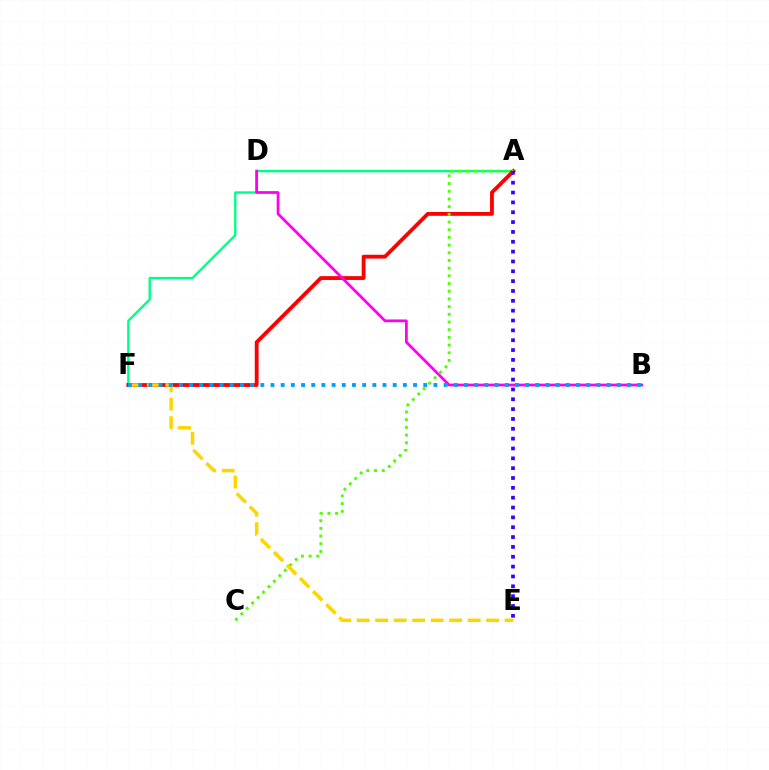{('A', 'F'): [{'color': '#00ff86', 'line_style': 'solid', 'thickness': 1.71}, {'color': '#ff0000', 'line_style': 'solid', 'thickness': 2.75}], ('B', 'D'): [{'color': '#ff00ed', 'line_style': 'solid', 'thickness': 1.98}], ('A', 'C'): [{'color': '#4fff00', 'line_style': 'dotted', 'thickness': 2.09}], ('E', 'F'): [{'color': '#ffd500', 'line_style': 'dashed', 'thickness': 2.51}], ('B', 'F'): [{'color': '#009eff', 'line_style': 'dotted', 'thickness': 2.77}], ('A', 'E'): [{'color': '#3700ff', 'line_style': 'dotted', 'thickness': 2.67}]}